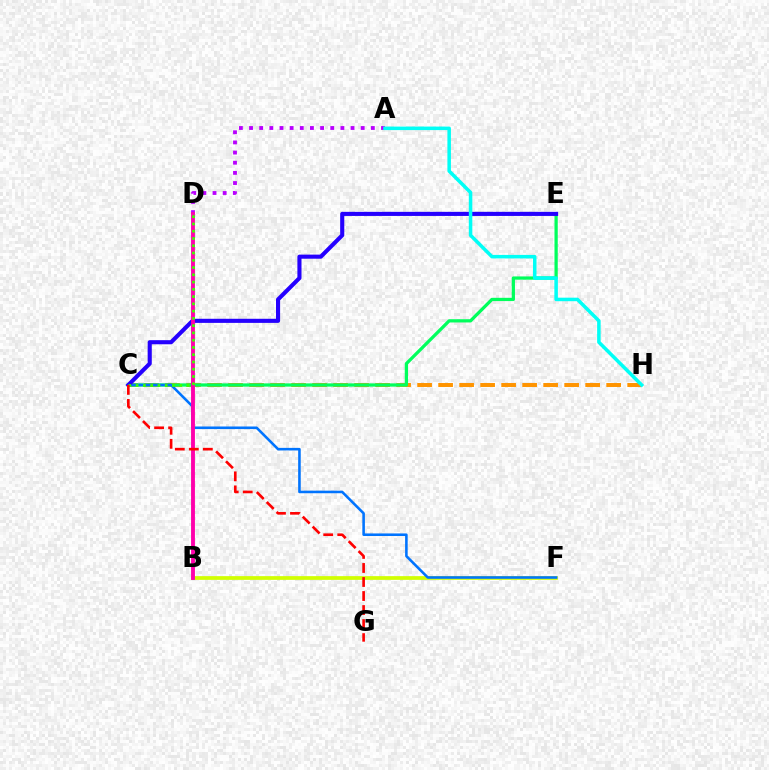{('C', 'H'): [{'color': '#ff9400', 'line_style': 'dashed', 'thickness': 2.85}], ('A', 'D'): [{'color': '#b900ff', 'line_style': 'dotted', 'thickness': 2.76}], ('C', 'E'): [{'color': '#00ff5c', 'line_style': 'solid', 'thickness': 2.34}, {'color': '#2500ff', 'line_style': 'solid', 'thickness': 2.95}], ('B', 'F'): [{'color': '#d1ff00', 'line_style': 'solid', 'thickness': 2.68}], ('C', 'F'): [{'color': '#0074ff', 'line_style': 'solid', 'thickness': 1.86}], ('B', 'D'): [{'color': '#ff00ac', 'line_style': 'solid', 'thickness': 2.78}], ('C', 'D'): [{'color': '#3dff00', 'line_style': 'dotted', 'thickness': 1.97}], ('C', 'G'): [{'color': '#ff0000', 'line_style': 'dashed', 'thickness': 1.91}], ('A', 'H'): [{'color': '#00fff6', 'line_style': 'solid', 'thickness': 2.53}]}